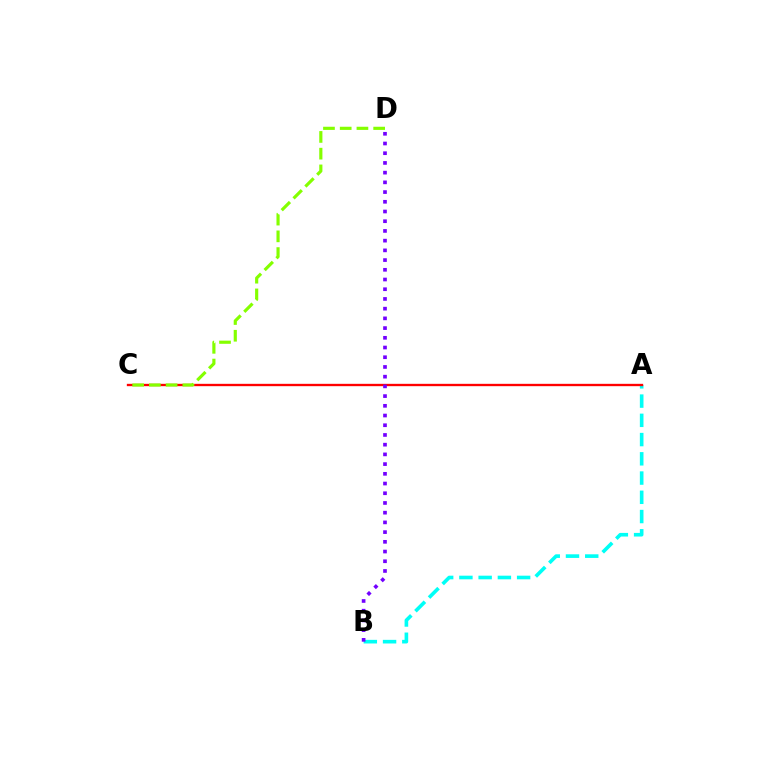{('A', 'B'): [{'color': '#00fff6', 'line_style': 'dashed', 'thickness': 2.61}], ('A', 'C'): [{'color': '#ff0000', 'line_style': 'solid', 'thickness': 1.69}], ('C', 'D'): [{'color': '#84ff00', 'line_style': 'dashed', 'thickness': 2.27}], ('B', 'D'): [{'color': '#7200ff', 'line_style': 'dotted', 'thickness': 2.64}]}